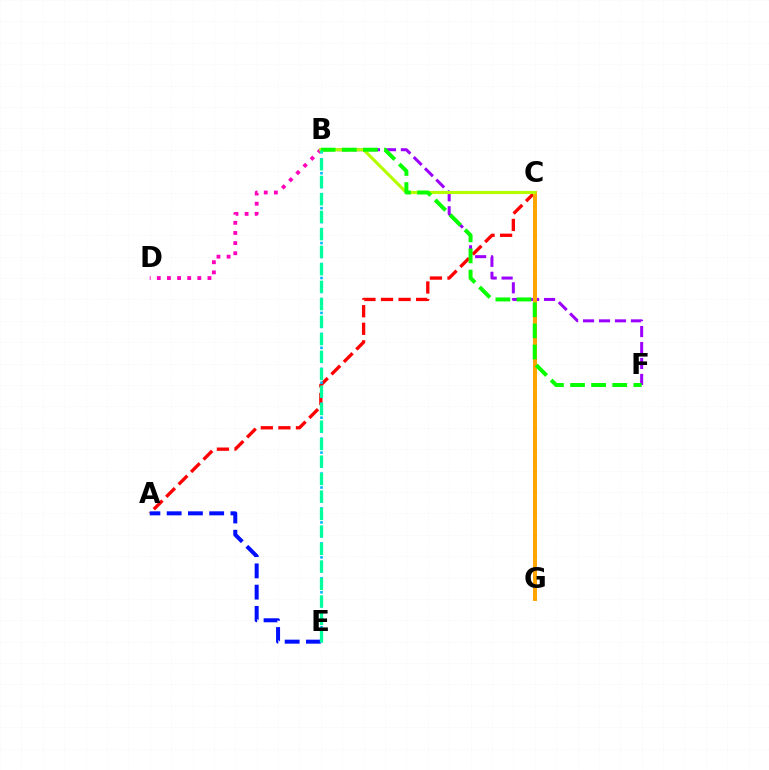{('B', 'D'): [{'color': '#ff00bd', 'line_style': 'dotted', 'thickness': 2.75}], ('B', 'F'): [{'color': '#9b00ff', 'line_style': 'dashed', 'thickness': 2.17}, {'color': '#08ff00', 'line_style': 'dashed', 'thickness': 2.87}], ('A', 'C'): [{'color': '#ff0000', 'line_style': 'dashed', 'thickness': 2.39}], ('C', 'G'): [{'color': '#ffa500', 'line_style': 'solid', 'thickness': 2.87}], ('A', 'E'): [{'color': '#0010ff', 'line_style': 'dashed', 'thickness': 2.89}], ('B', 'C'): [{'color': '#b3ff00', 'line_style': 'solid', 'thickness': 2.27}], ('B', 'E'): [{'color': '#00b5ff', 'line_style': 'dotted', 'thickness': 1.9}, {'color': '#00ff9d', 'line_style': 'dashed', 'thickness': 2.38}]}